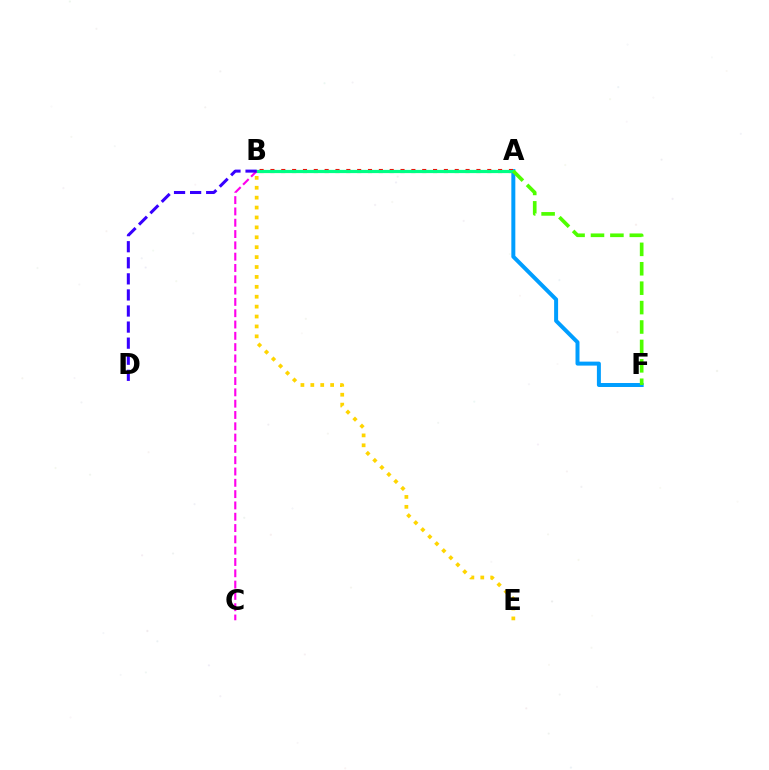{('A', 'F'): [{'color': '#009eff', 'line_style': 'solid', 'thickness': 2.87}, {'color': '#4fff00', 'line_style': 'dashed', 'thickness': 2.64}], ('A', 'B'): [{'color': '#ff0000', 'line_style': 'dotted', 'thickness': 2.95}, {'color': '#00ff86', 'line_style': 'solid', 'thickness': 2.31}], ('B', 'C'): [{'color': '#ff00ed', 'line_style': 'dashed', 'thickness': 1.54}], ('B', 'D'): [{'color': '#3700ff', 'line_style': 'dashed', 'thickness': 2.18}], ('B', 'E'): [{'color': '#ffd500', 'line_style': 'dotted', 'thickness': 2.69}]}